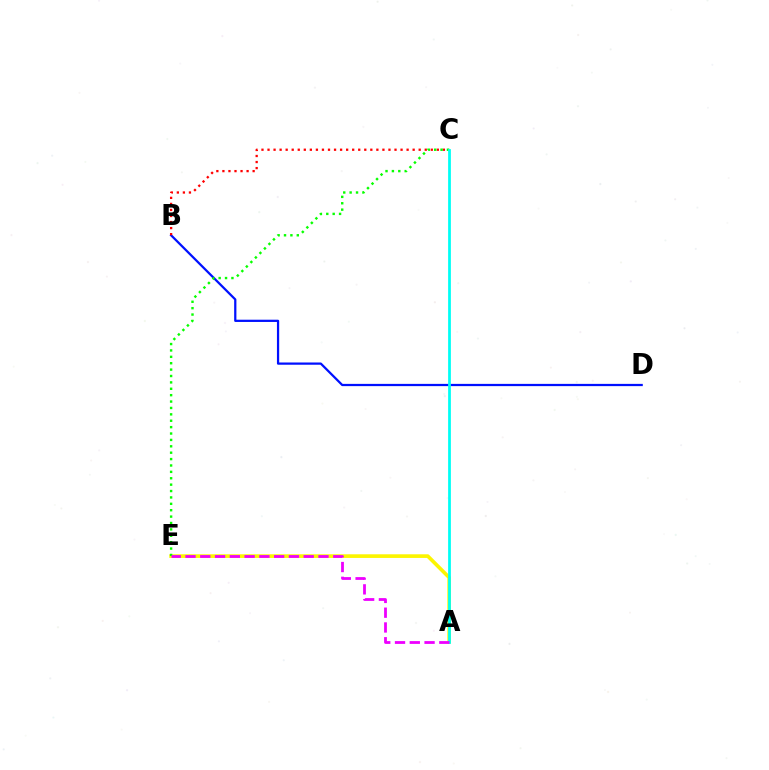{('B', 'D'): [{'color': '#0010ff', 'line_style': 'solid', 'thickness': 1.62}], ('B', 'C'): [{'color': '#ff0000', 'line_style': 'dotted', 'thickness': 1.64}], ('A', 'E'): [{'color': '#fcf500', 'line_style': 'solid', 'thickness': 2.63}, {'color': '#ee00ff', 'line_style': 'dashed', 'thickness': 2.01}], ('C', 'E'): [{'color': '#08ff00', 'line_style': 'dotted', 'thickness': 1.74}], ('A', 'C'): [{'color': '#00fff6', 'line_style': 'solid', 'thickness': 1.99}]}